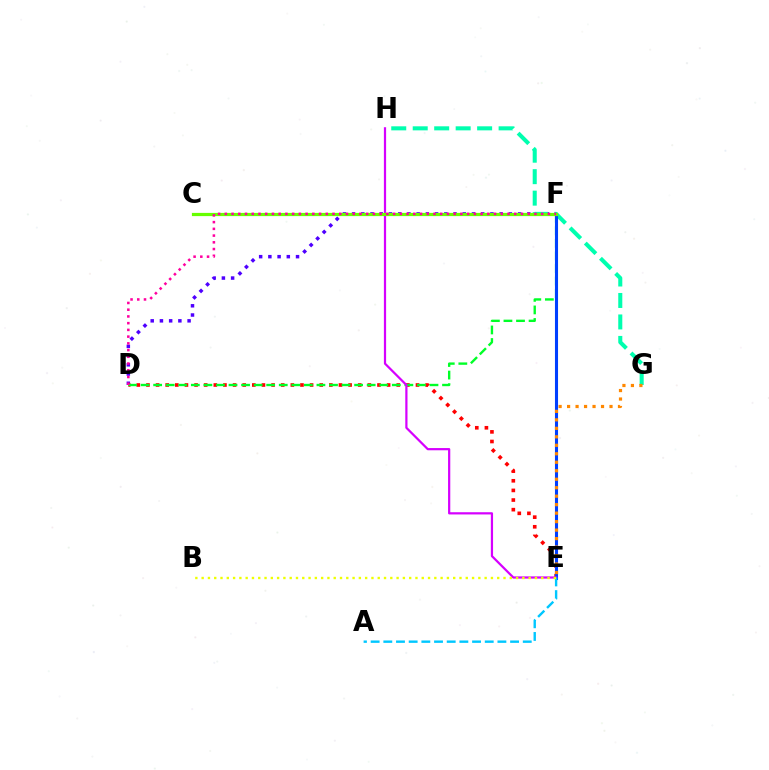{('D', 'F'): [{'color': '#4f00ff', 'line_style': 'dotted', 'thickness': 2.51}, {'color': '#00ff27', 'line_style': 'dashed', 'thickness': 1.71}, {'color': '#ff00a0', 'line_style': 'dotted', 'thickness': 1.83}], ('D', 'E'): [{'color': '#ff0000', 'line_style': 'dotted', 'thickness': 2.62}], ('G', 'H'): [{'color': '#00ffaf', 'line_style': 'dashed', 'thickness': 2.92}], ('E', 'F'): [{'color': '#003fff', 'line_style': 'solid', 'thickness': 2.22}], ('E', 'H'): [{'color': '#d600ff', 'line_style': 'solid', 'thickness': 1.6}], ('C', 'F'): [{'color': '#66ff00', 'line_style': 'solid', 'thickness': 2.32}], ('E', 'G'): [{'color': '#ff8800', 'line_style': 'dotted', 'thickness': 2.3}], ('A', 'E'): [{'color': '#00c7ff', 'line_style': 'dashed', 'thickness': 1.72}], ('B', 'E'): [{'color': '#eeff00', 'line_style': 'dotted', 'thickness': 1.71}]}